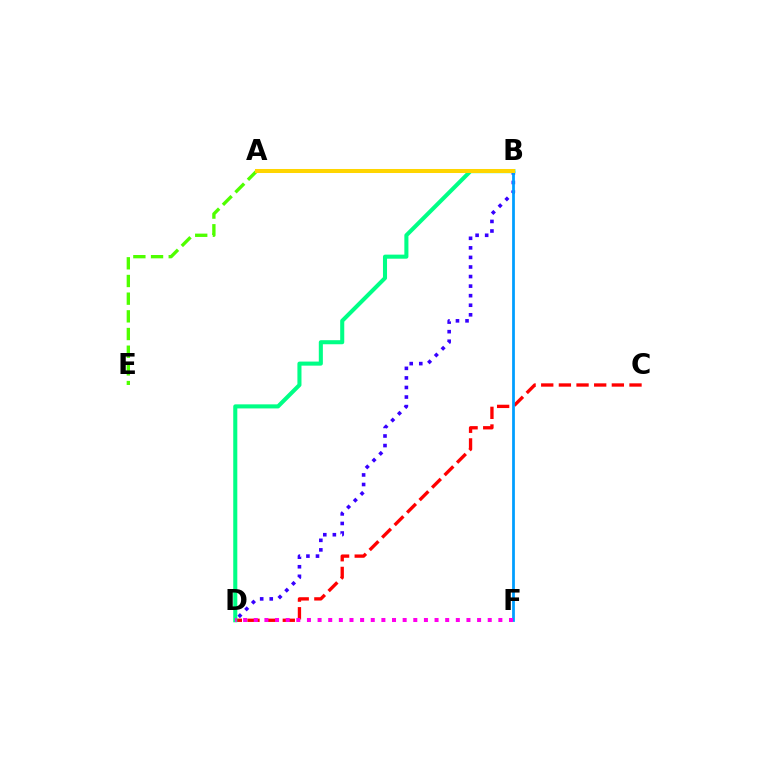{('C', 'D'): [{'color': '#ff0000', 'line_style': 'dashed', 'thickness': 2.4}], ('B', 'D'): [{'color': '#3700ff', 'line_style': 'dotted', 'thickness': 2.6}, {'color': '#00ff86', 'line_style': 'solid', 'thickness': 2.93}], ('B', 'F'): [{'color': '#009eff', 'line_style': 'solid', 'thickness': 1.99}], ('D', 'F'): [{'color': '#ff00ed', 'line_style': 'dotted', 'thickness': 2.89}], ('A', 'E'): [{'color': '#4fff00', 'line_style': 'dashed', 'thickness': 2.4}], ('A', 'B'): [{'color': '#ffd500', 'line_style': 'solid', 'thickness': 2.9}]}